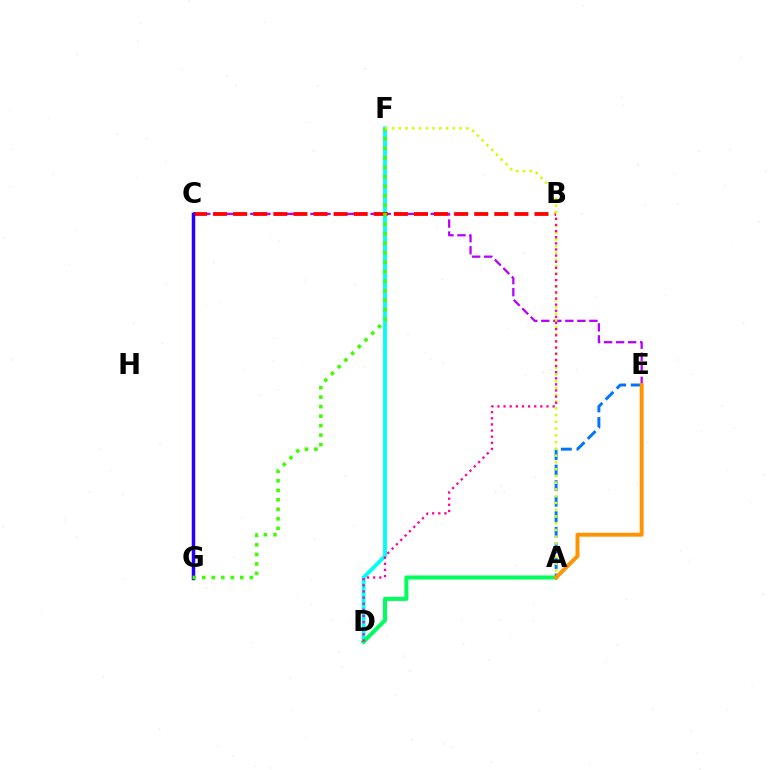{('C', 'E'): [{'color': '#b900ff', 'line_style': 'dashed', 'thickness': 1.63}], ('A', 'E'): [{'color': '#0074ff', 'line_style': 'dashed', 'thickness': 2.12}, {'color': '#ff9400', 'line_style': 'solid', 'thickness': 2.82}], ('D', 'F'): [{'color': '#00fff6', 'line_style': 'solid', 'thickness': 2.76}], ('B', 'C'): [{'color': '#ff0000', 'line_style': 'dashed', 'thickness': 2.73}], ('C', 'G'): [{'color': '#2500ff', 'line_style': 'solid', 'thickness': 2.51}], ('F', 'G'): [{'color': '#3dff00', 'line_style': 'dotted', 'thickness': 2.58}], ('A', 'D'): [{'color': '#00ff5c', 'line_style': 'solid', 'thickness': 2.92}], ('A', 'F'): [{'color': '#d1ff00', 'line_style': 'dotted', 'thickness': 1.84}], ('B', 'D'): [{'color': '#ff00ac', 'line_style': 'dotted', 'thickness': 1.67}]}